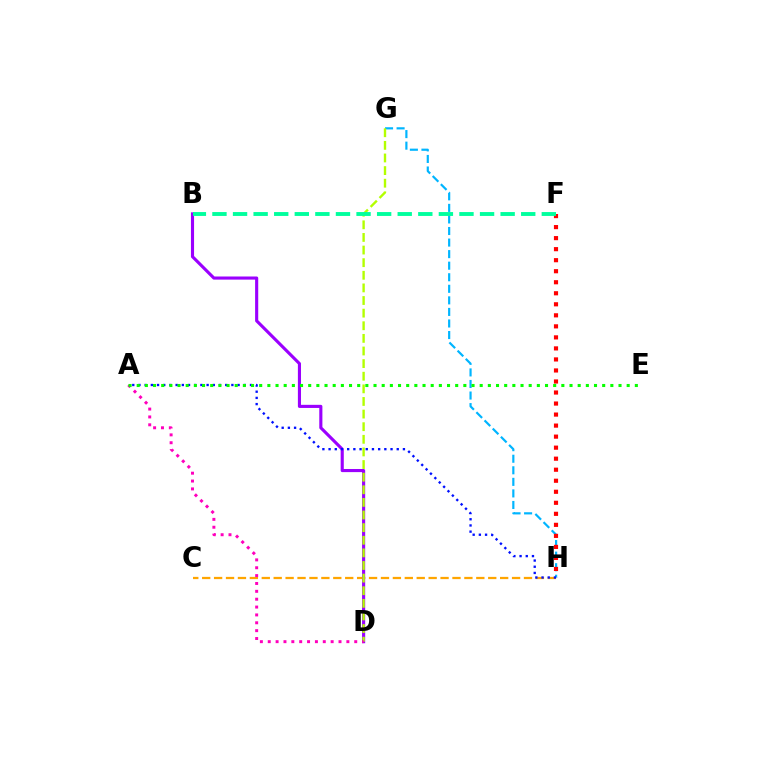{('G', 'H'): [{'color': '#00b5ff', 'line_style': 'dashed', 'thickness': 1.57}], ('C', 'H'): [{'color': '#ffa500', 'line_style': 'dashed', 'thickness': 1.62}], ('B', 'D'): [{'color': '#9b00ff', 'line_style': 'solid', 'thickness': 2.24}], ('F', 'H'): [{'color': '#ff0000', 'line_style': 'dotted', 'thickness': 3.0}], ('D', 'G'): [{'color': '#b3ff00', 'line_style': 'dashed', 'thickness': 1.71}], ('A', 'D'): [{'color': '#ff00bd', 'line_style': 'dotted', 'thickness': 2.14}], ('A', 'H'): [{'color': '#0010ff', 'line_style': 'dotted', 'thickness': 1.68}], ('B', 'F'): [{'color': '#00ff9d', 'line_style': 'dashed', 'thickness': 2.8}], ('A', 'E'): [{'color': '#08ff00', 'line_style': 'dotted', 'thickness': 2.22}]}